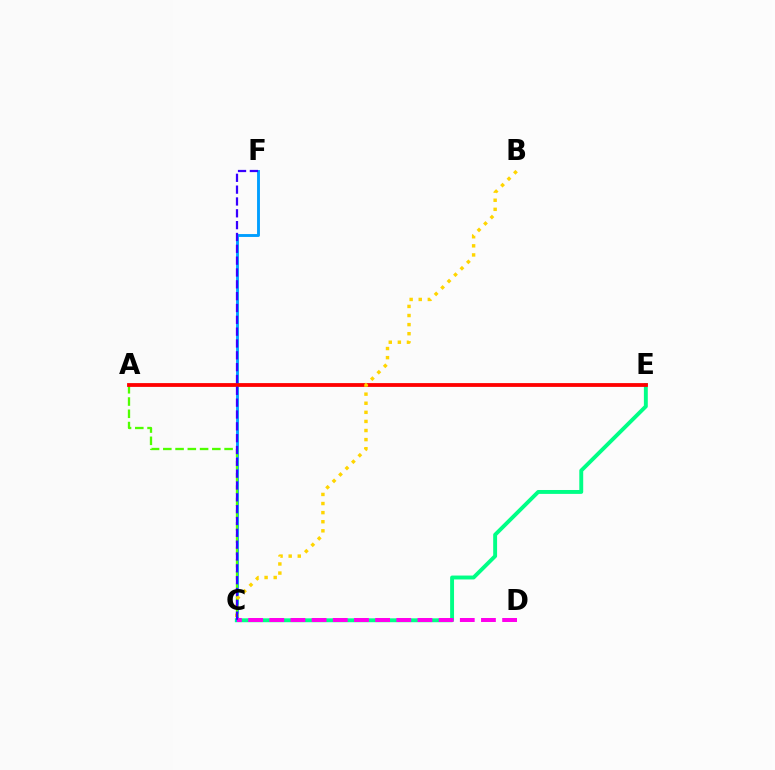{('C', 'E'): [{'color': '#00ff86', 'line_style': 'solid', 'thickness': 2.81}], ('C', 'F'): [{'color': '#009eff', 'line_style': 'solid', 'thickness': 2.07}, {'color': '#3700ff', 'line_style': 'dashed', 'thickness': 1.61}], ('A', 'C'): [{'color': '#4fff00', 'line_style': 'dashed', 'thickness': 1.66}], ('A', 'E'): [{'color': '#ff0000', 'line_style': 'solid', 'thickness': 2.73}], ('B', 'C'): [{'color': '#ffd500', 'line_style': 'dotted', 'thickness': 2.47}], ('C', 'D'): [{'color': '#ff00ed', 'line_style': 'dashed', 'thickness': 2.88}]}